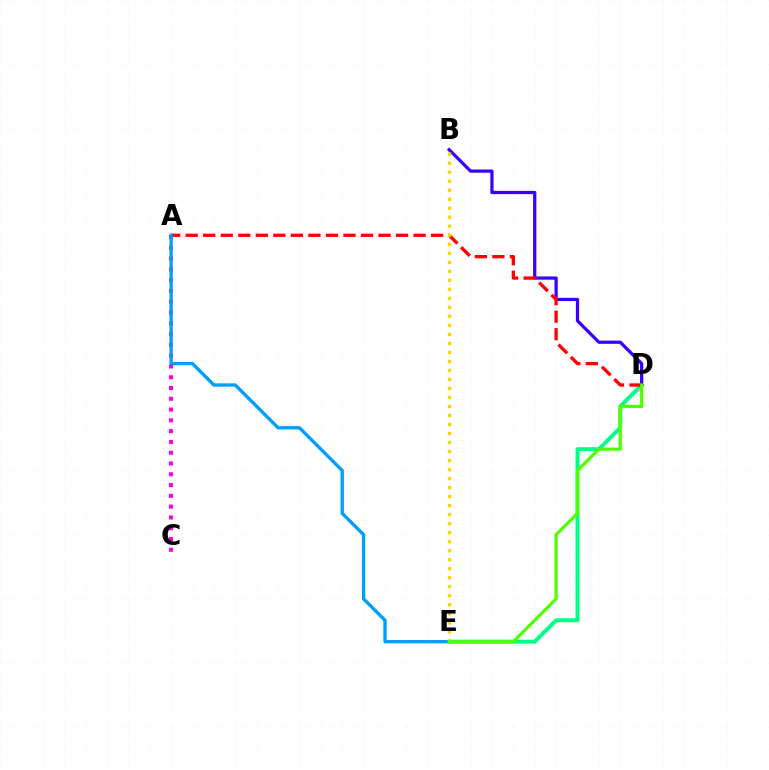{('A', 'C'): [{'color': '#ff00ed', 'line_style': 'dotted', 'thickness': 2.93}], ('D', 'E'): [{'color': '#00ff86', 'line_style': 'solid', 'thickness': 2.84}, {'color': '#4fff00', 'line_style': 'solid', 'thickness': 2.3}], ('B', 'D'): [{'color': '#3700ff', 'line_style': 'solid', 'thickness': 2.34}], ('A', 'D'): [{'color': '#ff0000', 'line_style': 'dashed', 'thickness': 2.38}], ('B', 'E'): [{'color': '#ffd500', 'line_style': 'dotted', 'thickness': 2.45}], ('A', 'E'): [{'color': '#009eff', 'line_style': 'solid', 'thickness': 2.41}]}